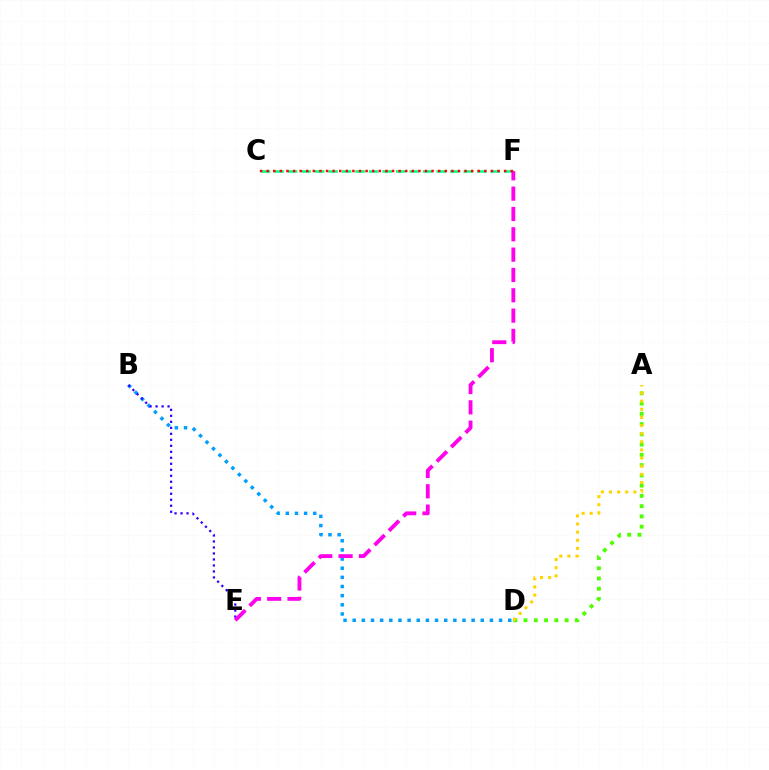{('C', 'F'): [{'color': '#00ff86', 'line_style': 'dashed', 'thickness': 1.84}, {'color': '#ff0000', 'line_style': 'dotted', 'thickness': 1.79}], ('A', 'D'): [{'color': '#4fff00', 'line_style': 'dotted', 'thickness': 2.79}, {'color': '#ffd500', 'line_style': 'dotted', 'thickness': 2.21}], ('B', 'D'): [{'color': '#009eff', 'line_style': 'dotted', 'thickness': 2.49}], ('B', 'E'): [{'color': '#3700ff', 'line_style': 'dotted', 'thickness': 1.63}], ('E', 'F'): [{'color': '#ff00ed', 'line_style': 'dashed', 'thickness': 2.76}]}